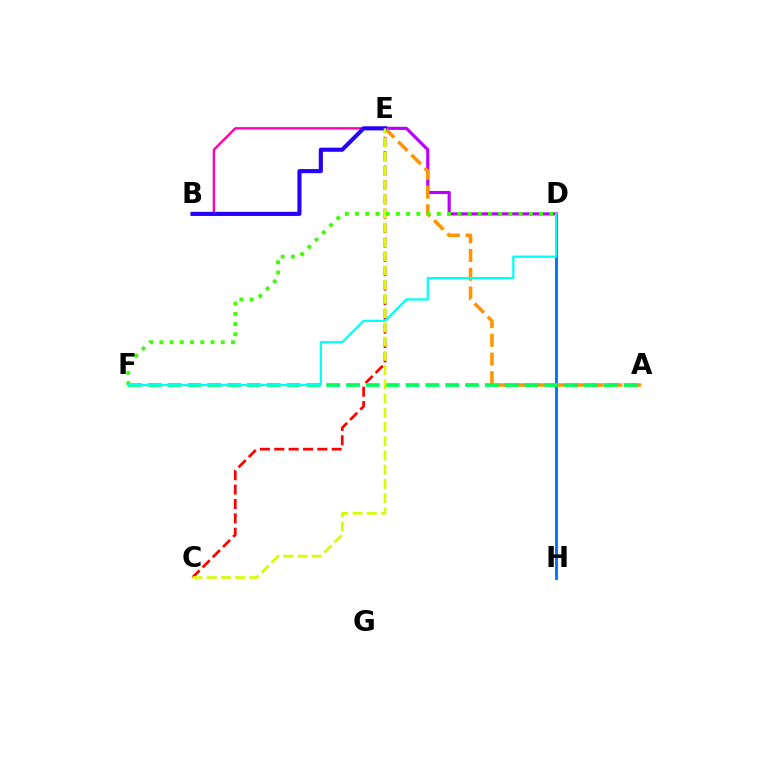{('C', 'E'): [{'color': '#ff0000', 'line_style': 'dashed', 'thickness': 1.95}, {'color': '#d1ff00', 'line_style': 'dashed', 'thickness': 1.93}], ('D', 'E'): [{'color': '#b900ff', 'line_style': 'solid', 'thickness': 2.26}], ('B', 'E'): [{'color': '#ff00ac', 'line_style': 'solid', 'thickness': 1.73}, {'color': '#2500ff', 'line_style': 'solid', 'thickness': 2.96}], ('A', 'E'): [{'color': '#ff9400', 'line_style': 'dashed', 'thickness': 2.54}], ('D', 'H'): [{'color': '#0074ff', 'line_style': 'solid', 'thickness': 2.07}], ('A', 'F'): [{'color': '#00ff5c', 'line_style': 'dashed', 'thickness': 2.69}], ('D', 'F'): [{'color': '#3dff00', 'line_style': 'dotted', 'thickness': 2.78}, {'color': '#00fff6', 'line_style': 'solid', 'thickness': 1.61}]}